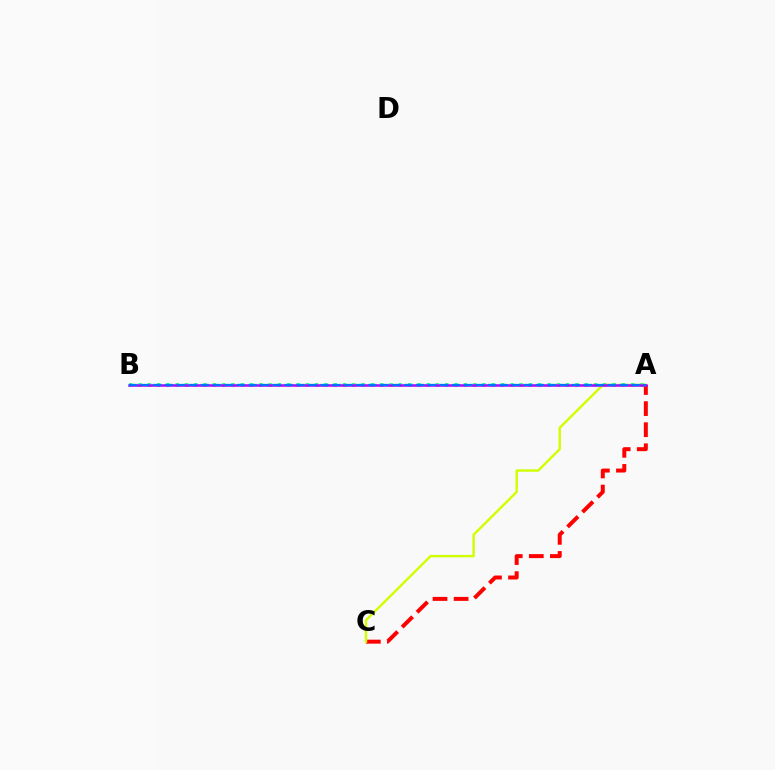{('A', 'C'): [{'color': '#ff0000', 'line_style': 'dashed', 'thickness': 2.86}, {'color': '#d1ff00', 'line_style': 'solid', 'thickness': 1.74}], ('A', 'B'): [{'color': '#00ff5c', 'line_style': 'dotted', 'thickness': 2.53}, {'color': '#b900ff', 'line_style': 'solid', 'thickness': 1.82}, {'color': '#0074ff', 'line_style': 'dashed', 'thickness': 1.63}]}